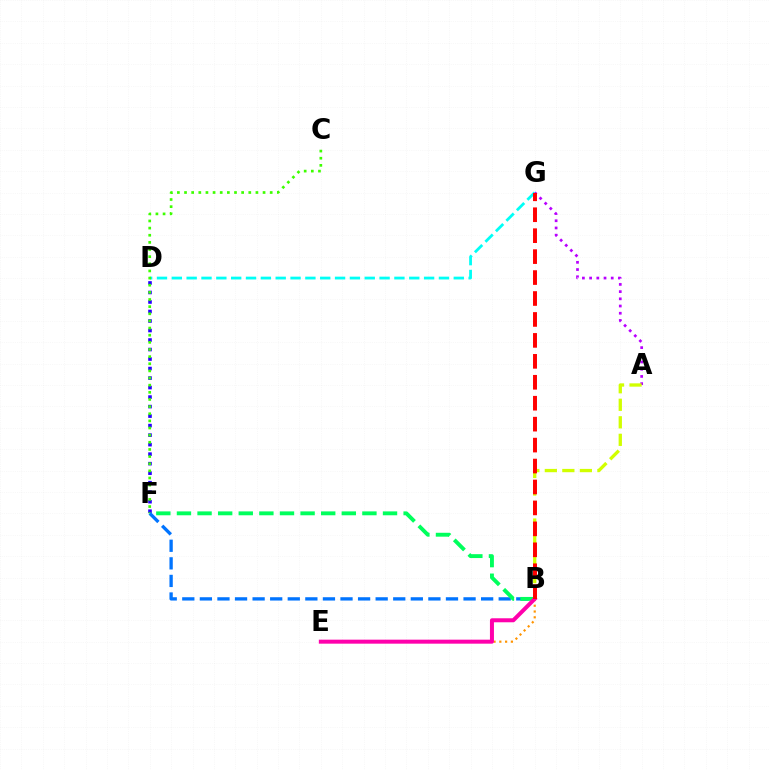{('D', 'G'): [{'color': '#00fff6', 'line_style': 'dashed', 'thickness': 2.02}], ('D', 'F'): [{'color': '#2500ff', 'line_style': 'dotted', 'thickness': 2.58}], ('C', 'F'): [{'color': '#3dff00', 'line_style': 'dotted', 'thickness': 1.94}], ('B', 'F'): [{'color': '#0074ff', 'line_style': 'dashed', 'thickness': 2.39}, {'color': '#00ff5c', 'line_style': 'dashed', 'thickness': 2.8}], ('B', 'E'): [{'color': '#ff9400', 'line_style': 'dotted', 'thickness': 1.57}, {'color': '#ff00ac', 'line_style': 'solid', 'thickness': 2.88}], ('A', 'G'): [{'color': '#b900ff', 'line_style': 'dotted', 'thickness': 1.96}], ('A', 'B'): [{'color': '#d1ff00', 'line_style': 'dashed', 'thickness': 2.38}], ('B', 'G'): [{'color': '#ff0000', 'line_style': 'dashed', 'thickness': 2.84}]}